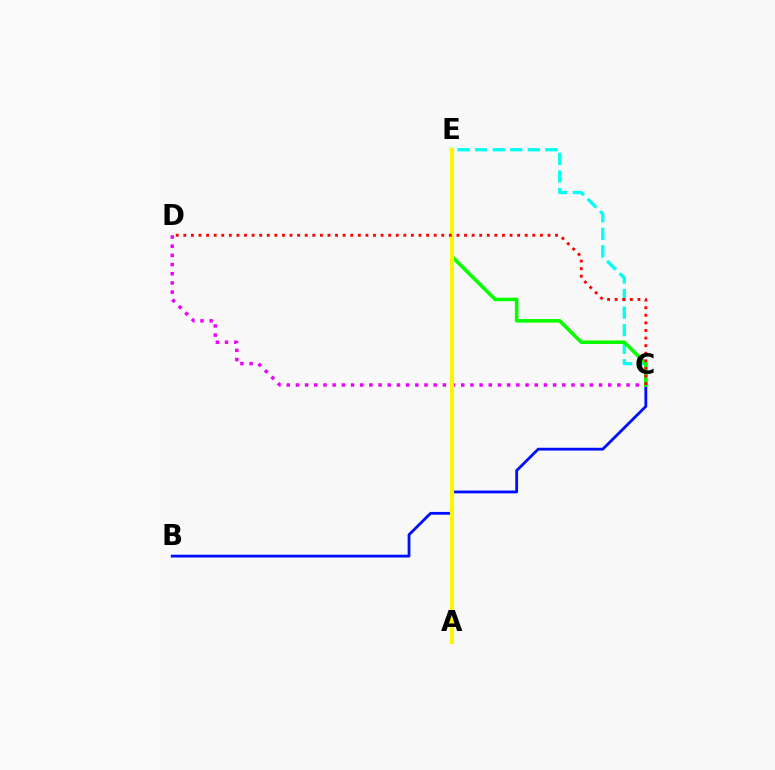{('C', 'E'): [{'color': '#00fff6', 'line_style': 'dashed', 'thickness': 2.39}, {'color': '#08ff00', 'line_style': 'solid', 'thickness': 2.59}], ('B', 'C'): [{'color': '#0010ff', 'line_style': 'solid', 'thickness': 2.03}], ('C', 'D'): [{'color': '#ee00ff', 'line_style': 'dotted', 'thickness': 2.5}, {'color': '#ff0000', 'line_style': 'dotted', 'thickness': 2.06}], ('A', 'E'): [{'color': '#fcf500', 'line_style': 'solid', 'thickness': 2.98}]}